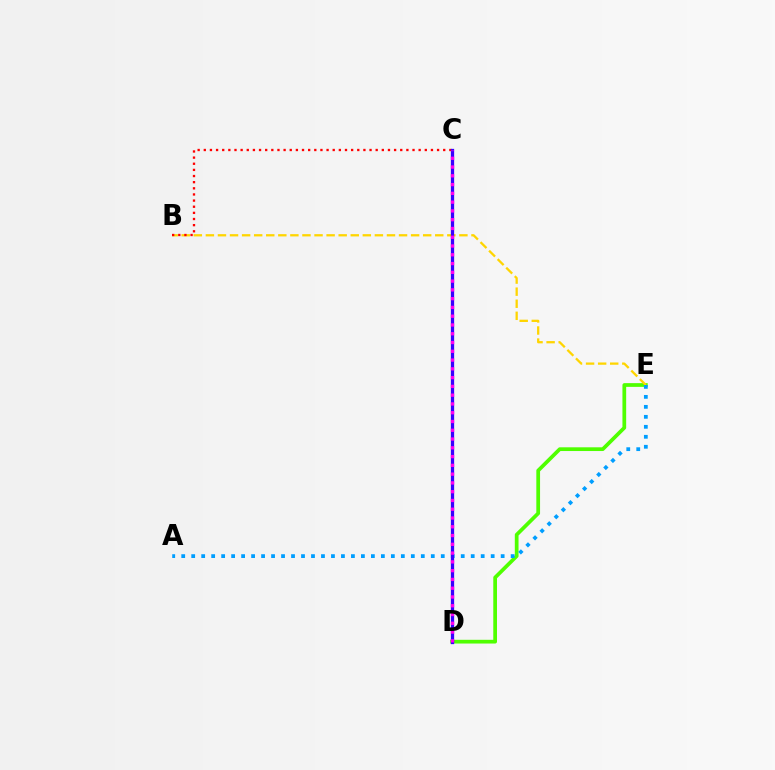{('D', 'E'): [{'color': '#4fff00', 'line_style': 'solid', 'thickness': 2.68}], ('B', 'E'): [{'color': '#ffd500', 'line_style': 'dashed', 'thickness': 1.64}], ('A', 'E'): [{'color': '#009eff', 'line_style': 'dotted', 'thickness': 2.71}], ('C', 'D'): [{'color': '#00ff86', 'line_style': 'solid', 'thickness': 2.14}, {'color': '#3700ff', 'line_style': 'solid', 'thickness': 2.36}, {'color': '#ff00ed', 'line_style': 'dotted', 'thickness': 2.38}], ('B', 'C'): [{'color': '#ff0000', 'line_style': 'dotted', 'thickness': 1.67}]}